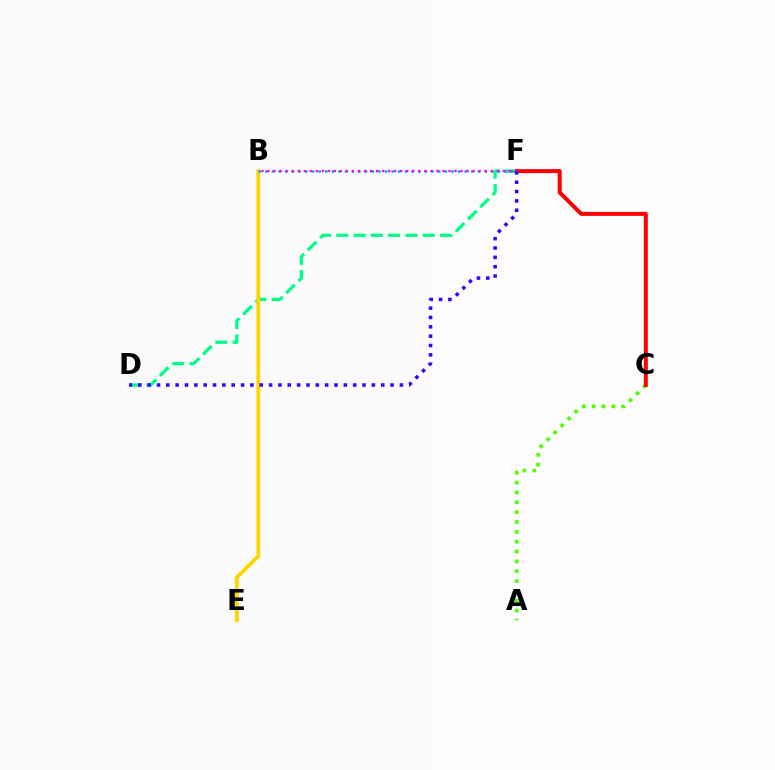{('A', 'C'): [{'color': '#4fff00', 'line_style': 'dotted', 'thickness': 2.68}], ('D', 'F'): [{'color': '#00ff86', 'line_style': 'dashed', 'thickness': 2.35}, {'color': '#3700ff', 'line_style': 'dotted', 'thickness': 2.54}], ('C', 'F'): [{'color': '#ff0000', 'line_style': 'solid', 'thickness': 2.86}], ('B', 'E'): [{'color': '#ffd500', 'line_style': 'solid', 'thickness': 2.77}], ('B', 'F'): [{'color': '#009eff', 'line_style': 'dotted', 'thickness': 1.81}, {'color': '#ff00ed', 'line_style': 'dotted', 'thickness': 1.64}]}